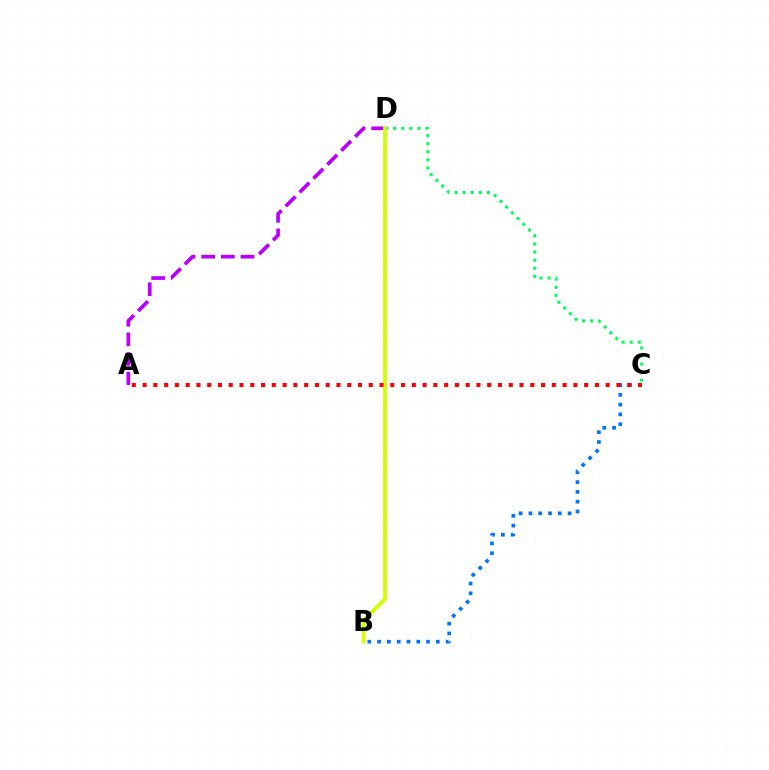{('B', 'C'): [{'color': '#0074ff', 'line_style': 'dotted', 'thickness': 2.66}], ('A', 'D'): [{'color': '#b900ff', 'line_style': 'dashed', 'thickness': 2.67}], ('C', 'D'): [{'color': '#00ff5c', 'line_style': 'dotted', 'thickness': 2.2}], ('B', 'D'): [{'color': '#d1ff00', 'line_style': 'solid', 'thickness': 2.76}], ('A', 'C'): [{'color': '#ff0000', 'line_style': 'dotted', 'thickness': 2.93}]}